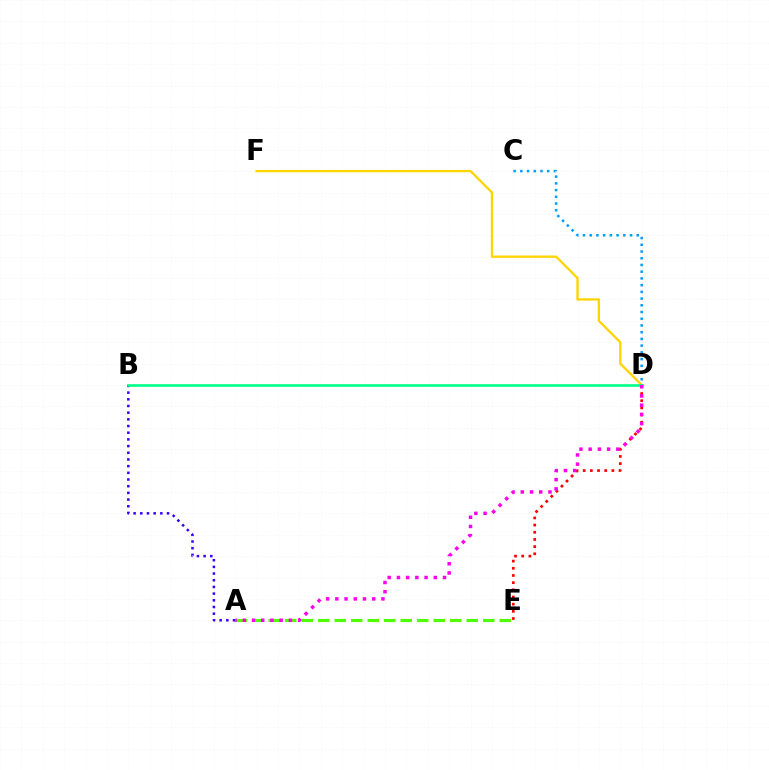{('A', 'B'): [{'color': '#3700ff', 'line_style': 'dotted', 'thickness': 1.82}], ('A', 'E'): [{'color': '#4fff00', 'line_style': 'dashed', 'thickness': 2.24}], ('D', 'E'): [{'color': '#ff0000', 'line_style': 'dotted', 'thickness': 1.95}], ('D', 'F'): [{'color': '#ffd500', 'line_style': 'solid', 'thickness': 1.68}], ('B', 'D'): [{'color': '#00ff86', 'line_style': 'solid', 'thickness': 1.88}], ('A', 'D'): [{'color': '#ff00ed', 'line_style': 'dotted', 'thickness': 2.5}], ('C', 'D'): [{'color': '#009eff', 'line_style': 'dotted', 'thickness': 1.83}]}